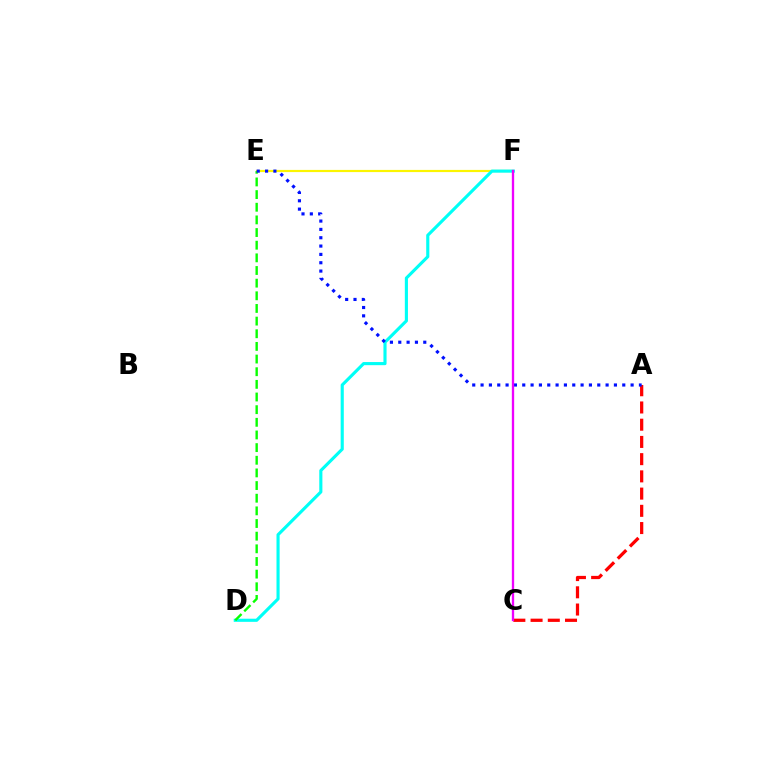{('E', 'F'): [{'color': '#fcf500', 'line_style': 'solid', 'thickness': 1.57}], ('D', 'F'): [{'color': '#00fff6', 'line_style': 'solid', 'thickness': 2.25}], ('A', 'C'): [{'color': '#ff0000', 'line_style': 'dashed', 'thickness': 2.34}], ('D', 'E'): [{'color': '#08ff00', 'line_style': 'dashed', 'thickness': 1.72}], ('A', 'E'): [{'color': '#0010ff', 'line_style': 'dotted', 'thickness': 2.26}], ('C', 'F'): [{'color': '#ee00ff', 'line_style': 'solid', 'thickness': 1.68}]}